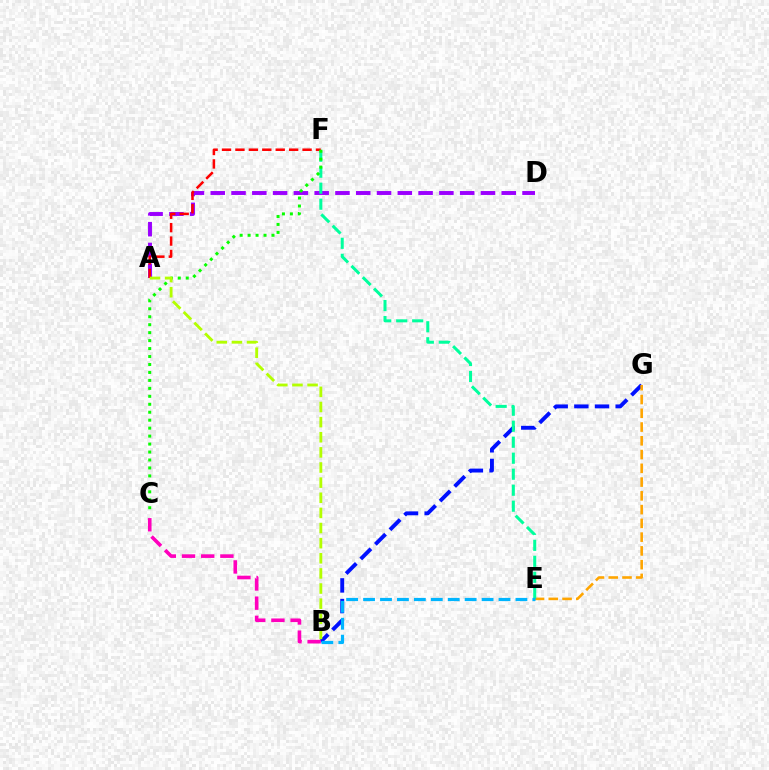{('B', 'G'): [{'color': '#0010ff', 'line_style': 'dashed', 'thickness': 2.81}], ('A', 'D'): [{'color': '#9b00ff', 'line_style': 'dashed', 'thickness': 2.82}], ('A', 'F'): [{'color': '#ff0000', 'line_style': 'dashed', 'thickness': 1.82}], ('E', 'G'): [{'color': '#ffa500', 'line_style': 'dashed', 'thickness': 1.87}], ('E', 'F'): [{'color': '#00ff9d', 'line_style': 'dashed', 'thickness': 2.17}], ('B', 'E'): [{'color': '#00b5ff', 'line_style': 'dashed', 'thickness': 2.3}], ('C', 'F'): [{'color': '#08ff00', 'line_style': 'dotted', 'thickness': 2.16}], ('B', 'C'): [{'color': '#ff00bd', 'line_style': 'dashed', 'thickness': 2.61}], ('A', 'B'): [{'color': '#b3ff00', 'line_style': 'dashed', 'thickness': 2.06}]}